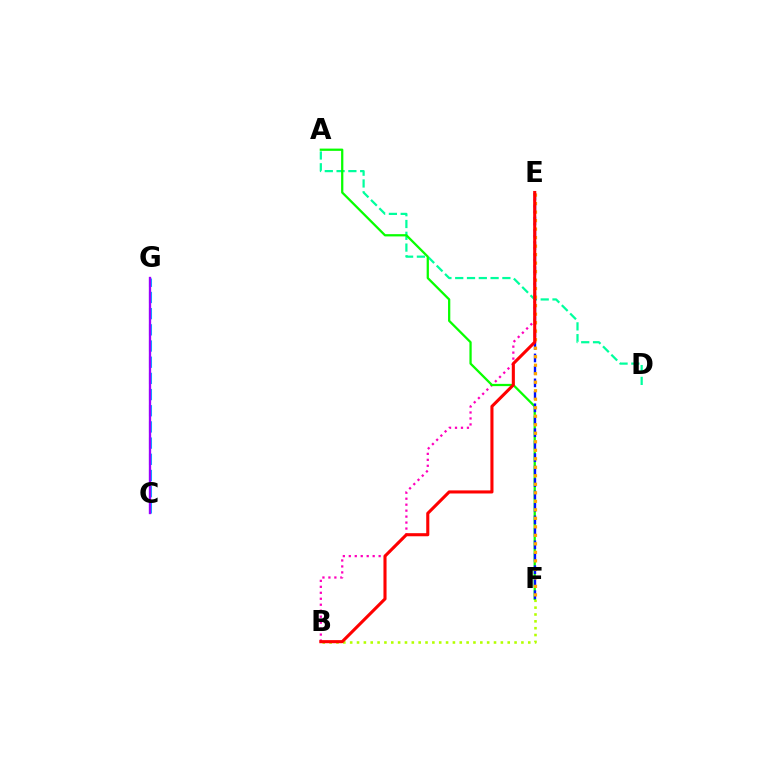{('C', 'G'): [{'color': '#00b5ff', 'line_style': 'dashed', 'thickness': 2.2}, {'color': '#9b00ff', 'line_style': 'solid', 'thickness': 1.67}], ('B', 'E'): [{'color': '#ff00bd', 'line_style': 'dotted', 'thickness': 1.62}, {'color': '#ff0000', 'line_style': 'solid', 'thickness': 2.22}], ('B', 'F'): [{'color': '#b3ff00', 'line_style': 'dotted', 'thickness': 1.86}], ('A', 'D'): [{'color': '#00ff9d', 'line_style': 'dashed', 'thickness': 1.6}], ('A', 'F'): [{'color': '#08ff00', 'line_style': 'solid', 'thickness': 1.63}], ('E', 'F'): [{'color': '#0010ff', 'line_style': 'dashed', 'thickness': 1.69}, {'color': '#ffa500', 'line_style': 'dotted', 'thickness': 2.31}]}